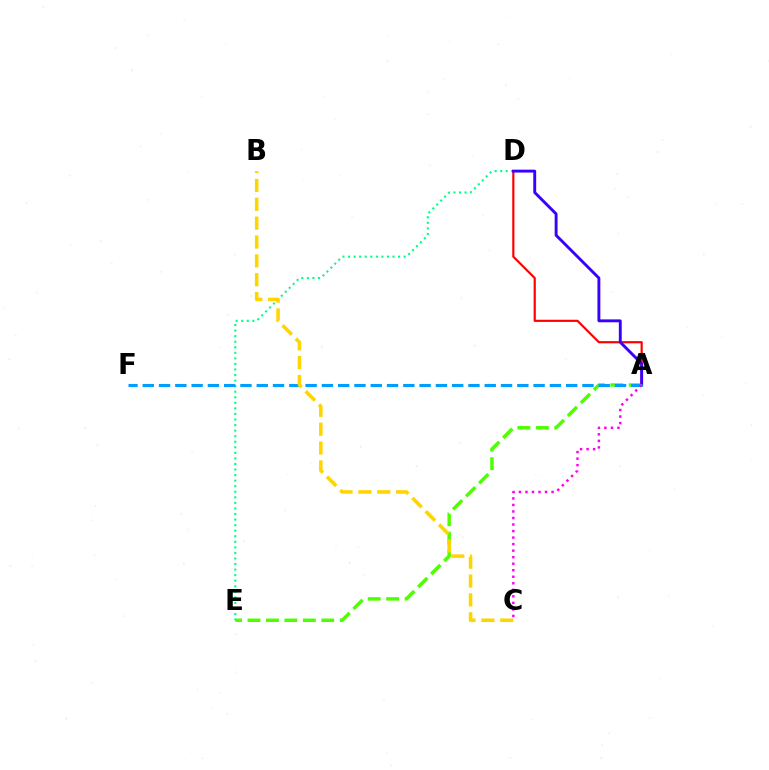{('A', 'E'): [{'color': '#4fff00', 'line_style': 'dashed', 'thickness': 2.5}], ('D', 'E'): [{'color': '#00ff86', 'line_style': 'dotted', 'thickness': 1.51}], ('A', 'D'): [{'color': '#ff0000', 'line_style': 'solid', 'thickness': 1.57}, {'color': '#3700ff', 'line_style': 'solid', 'thickness': 2.08}], ('A', 'F'): [{'color': '#009eff', 'line_style': 'dashed', 'thickness': 2.21}], ('A', 'C'): [{'color': '#ff00ed', 'line_style': 'dotted', 'thickness': 1.77}], ('B', 'C'): [{'color': '#ffd500', 'line_style': 'dashed', 'thickness': 2.56}]}